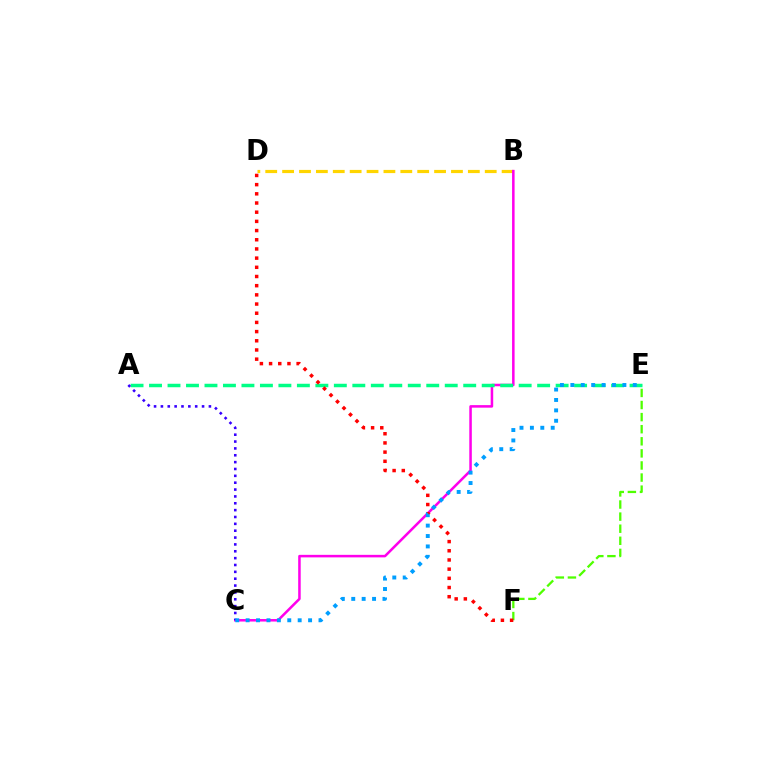{('E', 'F'): [{'color': '#4fff00', 'line_style': 'dashed', 'thickness': 1.64}], ('B', 'D'): [{'color': '#ffd500', 'line_style': 'dashed', 'thickness': 2.29}], ('B', 'C'): [{'color': '#ff00ed', 'line_style': 'solid', 'thickness': 1.82}], ('A', 'E'): [{'color': '#00ff86', 'line_style': 'dashed', 'thickness': 2.51}], ('D', 'F'): [{'color': '#ff0000', 'line_style': 'dotted', 'thickness': 2.5}], ('A', 'C'): [{'color': '#3700ff', 'line_style': 'dotted', 'thickness': 1.86}], ('C', 'E'): [{'color': '#009eff', 'line_style': 'dotted', 'thickness': 2.83}]}